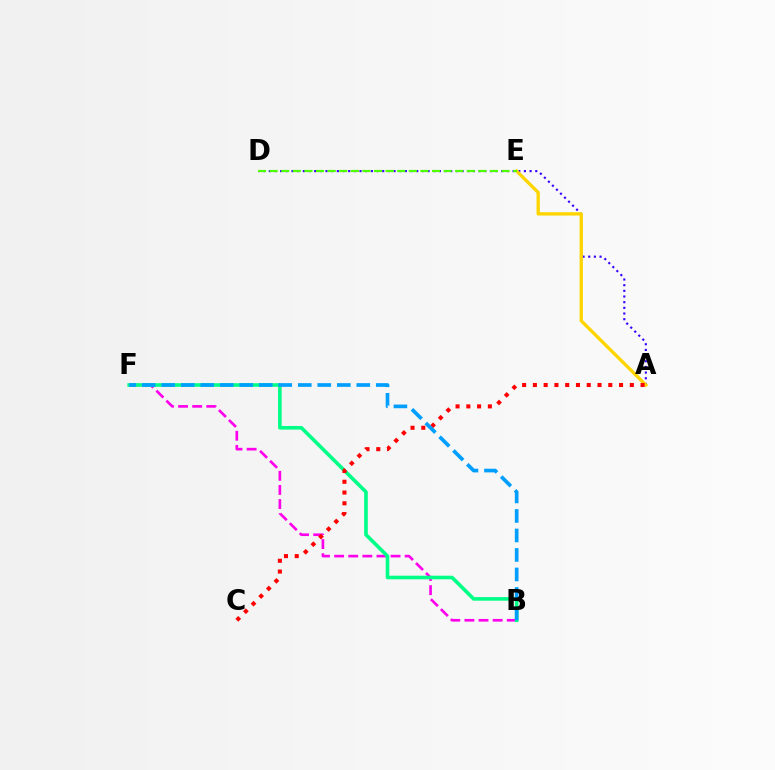{('B', 'F'): [{'color': '#ff00ed', 'line_style': 'dashed', 'thickness': 1.92}, {'color': '#00ff86', 'line_style': 'solid', 'thickness': 2.6}, {'color': '#009eff', 'line_style': 'dashed', 'thickness': 2.65}], ('A', 'D'): [{'color': '#3700ff', 'line_style': 'dotted', 'thickness': 1.54}], ('A', 'E'): [{'color': '#ffd500', 'line_style': 'solid', 'thickness': 2.39}], ('A', 'C'): [{'color': '#ff0000', 'line_style': 'dotted', 'thickness': 2.93}], ('D', 'E'): [{'color': '#4fff00', 'line_style': 'dashed', 'thickness': 1.58}]}